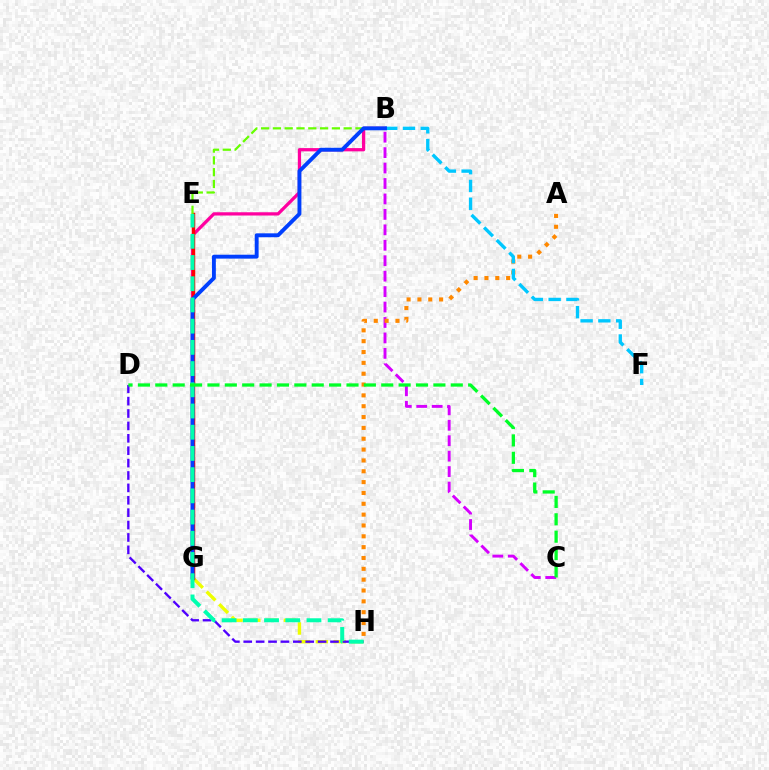{('B', 'C'): [{'color': '#d600ff', 'line_style': 'dashed', 'thickness': 2.1}], ('G', 'H'): [{'color': '#eeff00', 'line_style': 'dashed', 'thickness': 2.42}], ('D', 'H'): [{'color': '#4f00ff', 'line_style': 'dashed', 'thickness': 1.68}], ('B', 'G'): [{'color': '#ff00a0', 'line_style': 'solid', 'thickness': 2.34}, {'color': '#003fff', 'line_style': 'solid', 'thickness': 2.81}], ('E', 'G'): [{'color': '#ff0000', 'line_style': 'solid', 'thickness': 2.51}], ('A', 'H'): [{'color': '#ff8800', 'line_style': 'dotted', 'thickness': 2.95}], ('B', 'E'): [{'color': '#66ff00', 'line_style': 'dashed', 'thickness': 1.6}], ('B', 'F'): [{'color': '#00c7ff', 'line_style': 'dashed', 'thickness': 2.42}], ('E', 'H'): [{'color': '#00ffaf', 'line_style': 'dashed', 'thickness': 2.88}], ('C', 'D'): [{'color': '#00ff27', 'line_style': 'dashed', 'thickness': 2.36}]}